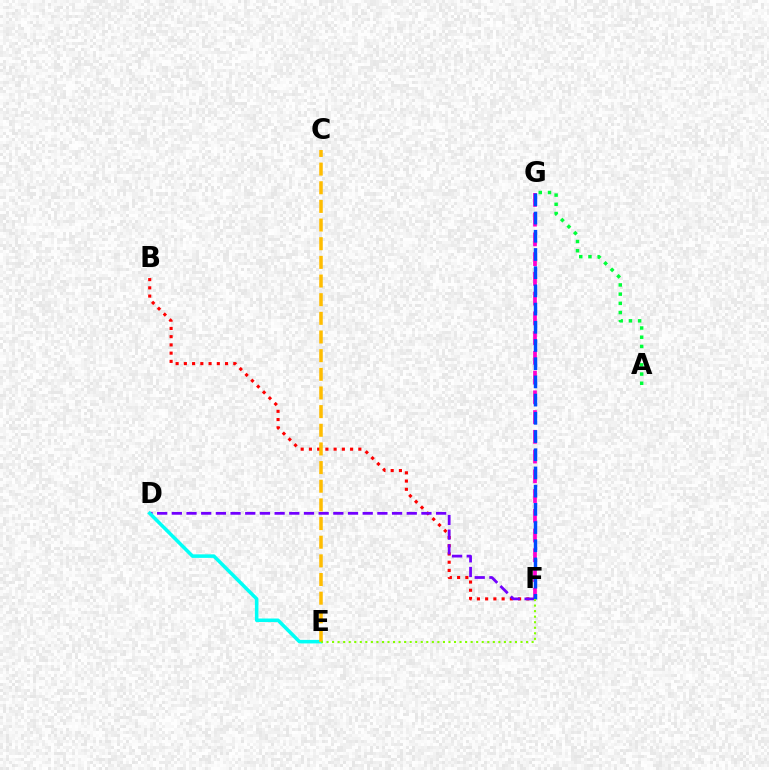{('B', 'F'): [{'color': '#ff0000', 'line_style': 'dotted', 'thickness': 2.24}], ('F', 'G'): [{'color': '#ff00cf', 'line_style': 'dashed', 'thickness': 2.68}, {'color': '#004bff', 'line_style': 'dashed', 'thickness': 2.47}], ('D', 'F'): [{'color': '#7200ff', 'line_style': 'dashed', 'thickness': 1.99}], ('D', 'E'): [{'color': '#00fff6', 'line_style': 'solid', 'thickness': 2.54}], ('C', 'E'): [{'color': '#ffbd00', 'line_style': 'dashed', 'thickness': 2.53}], ('A', 'G'): [{'color': '#00ff39', 'line_style': 'dotted', 'thickness': 2.5}], ('E', 'F'): [{'color': '#84ff00', 'line_style': 'dotted', 'thickness': 1.51}]}